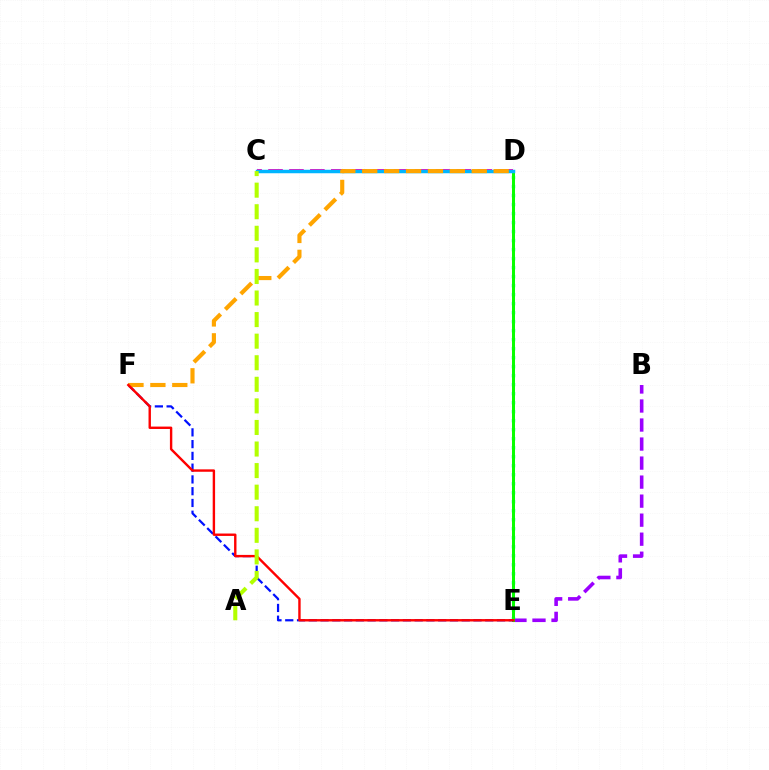{('D', 'E'): [{'color': '#00ff9d', 'line_style': 'dotted', 'thickness': 2.45}, {'color': '#08ff00', 'line_style': 'solid', 'thickness': 2.16}], ('C', 'D'): [{'color': '#ff00bd', 'line_style': 'dashed', 'thickness': 2.84}, {'color': '#00b5ff', 'line_style': 'solid', 'thickness': 2.51}], ('B', 'E'): [{'color': '#9b00ff', 'line_style': 'dashed', 'thickness': 2.58}], ('E', 'F'): [{'color': '#0010ff', 'line_style': 'dashed', 'thickness': 1.6}, {'color': '#ff0000', 'line_style': 'solid', 'thickness': 1.73}], ('D', 'F'): [{'color': '#ffa500', 'line_style': 'dashed', 'thickness': 2.98}], ('A', 'C'): [{'color': '#b3ff00', 'line_style': 'dashed', 'thickness': 2.93}]}